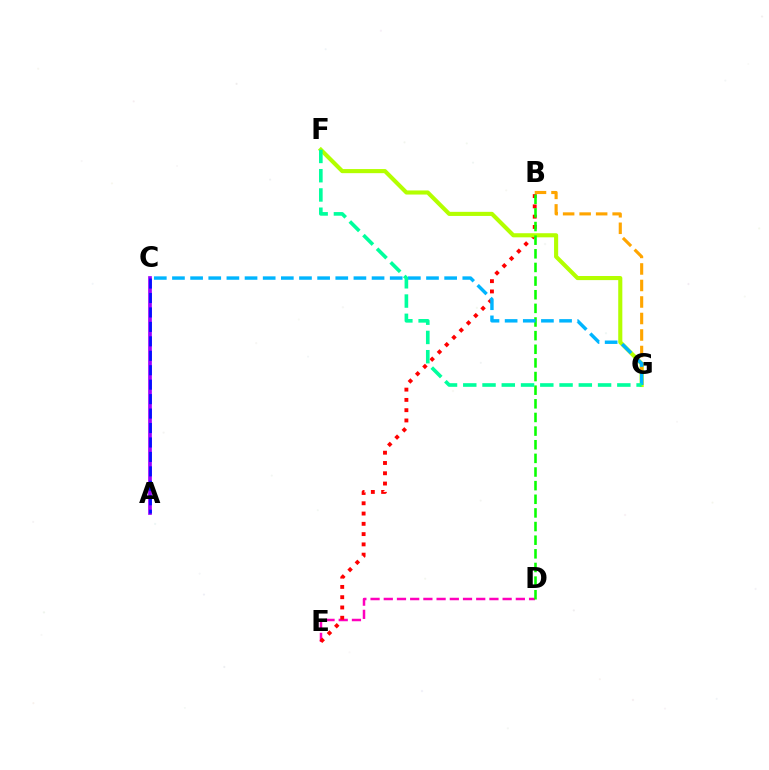{('D', 'E'): [{'color': '#ff00bd', 'line_style': 'dashed', 'thickness': 1.79}], ('B', 'E'): [{'color': '#ff0000', 'line_style': 'dotted', 'thickness': 2.79}], ('F', 'G'): [{'color': '#b3ff00', 'line_style': 'solid', 'thickness': 2.95}, {'color': '#00ff9d', 'line_style': 'dashed', 'thickness': 2.62}], ('B', 'D'): [{'color': '#08ff00', 'line_style': 'dashed', 'thickness': 1.85}], ('A', 'C'): [{'color': '#9b00ff', 'line_style': 'solid', 'thickness': 2.66}, {'color': '#0010ff', 'line_style': 'dashed', 'thickness': 1.96}], ('B', 'G'): [{'color': '#ffa500', 'line_style': 'dashed', 'thickness': 2.24}], ('C', 'G'): [{'color': '#00b5ff', 'line_style': 'dashed', 'thickness': 2.47}]}